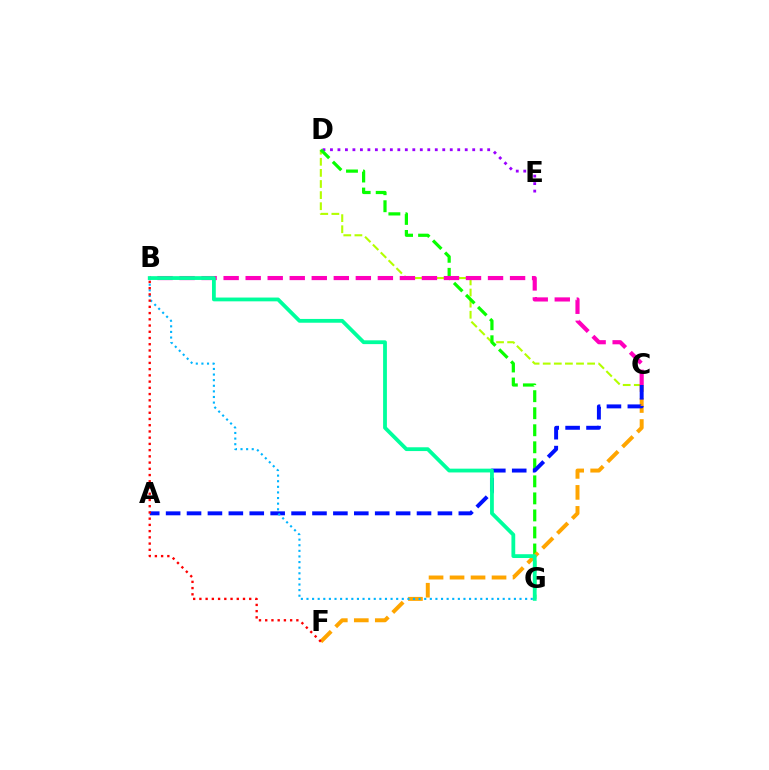{('D', 'E'): [{'color': '#9b00ff', 'line_style': 'dotted', 'thickness': 2.03}], ('C', 'D'): [{'color': '#b3ff00', 'line_style': 'dashed', 'thickness': 1.51}], ('D', 'G'): [{'color': '#08ff00', 'line_style': 'dashed', 'thickness': 2.31}], ('C', 'F'): [{'color': '#ffa500', 'line_style': 'dashed', 'thickness': 2.85}], ('A', 'C'): [{'color': '#0010ff', 'line_style': 'dashed', 'thickness': 2.84}], ('B', 'C'): [{'color': '#ff00bd', 'line_style': 'dashed', 'thickness': 2.99}], ('B', 'G'): [{'color': '#00b5ff', 'line_style': 'dotted', 'thickness': 1.52}, {'color': '#00ff9d', 'line_style': 'solid', 'thickness': 2.73}], ('B', 'F'): [{'color': '#ff0000', 'line_style': 'dotted', 'thickness': 1.69}]}